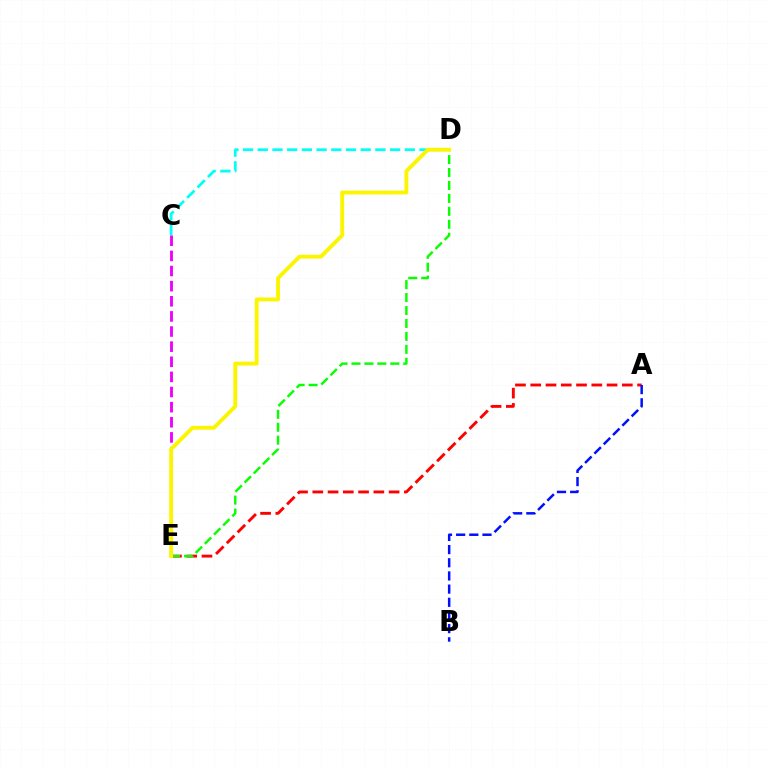{('A', 'E'): [{'color': '#ff0000', 'line_style': 'dashed', 'thickness': 2.07}], ('A', 'B'): [{'color': '#0010ff', 'line_style': 'dashed', 'thickness': 1.79}], ('C', 'D'): [{'color': '#00fff6', 'line_style': 'dashed', 'thickness': 2.0}], ('C', 'E'): [{'color': '#ee00ff', 'line_style': 'dashed', 'thickness': 2.05}], ('D', 'E'): [{'color': '#08ff00', 'line_style': 'dashed', 'thickness': 1.76}, {'color': '#fcf500', 'line_style': 'solid', 'thickness': 2.77}]}